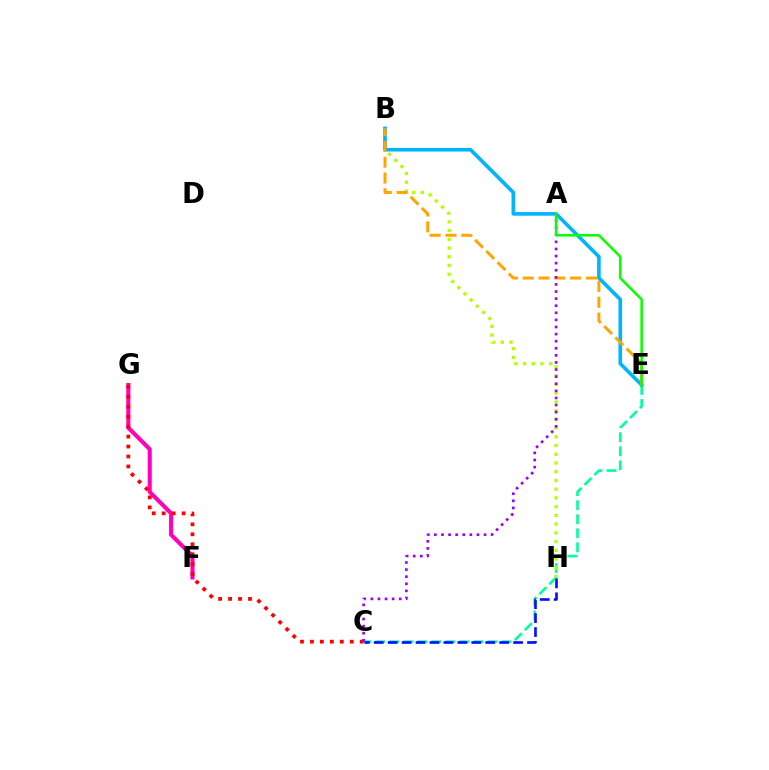{('F', 'G'): [{'color': '#ff00bd', 'line_style': 'solid', 'thickness': 2.94}], ('C', 'E'): [{'color': '#00ff9d', 'line_style': 'dashed', 'thickness': 1.91}], ('B', 'H'): [{'color': '#b3ff00', 'line_style': 'dotted', 'thickness': 2.37}], ('B', 'E'): [{'color': '#00b5ff', 'line_style': 'solid', 'thickness': 2.61}, {'color': '#ffa500', 'line_style': 'dashed', 'thickness': 2.15}], ('C', 'G'): [{'color': '#ff0000', 'line_style': 'dotted', 'thickness': 2.71}], ('A', 'C'): [{'color': '#9b00ff', 'line_style': 'dotted', 'thickness': 1.93}], ('C', 'H'): [{'color': '#0010ff', 'line_style': 'dashed', 'thickness': 1.89}], ('A', 'E'): [{'color': '#08ff00', 'line_style': 'solid', 'thickness': 1.81}]}